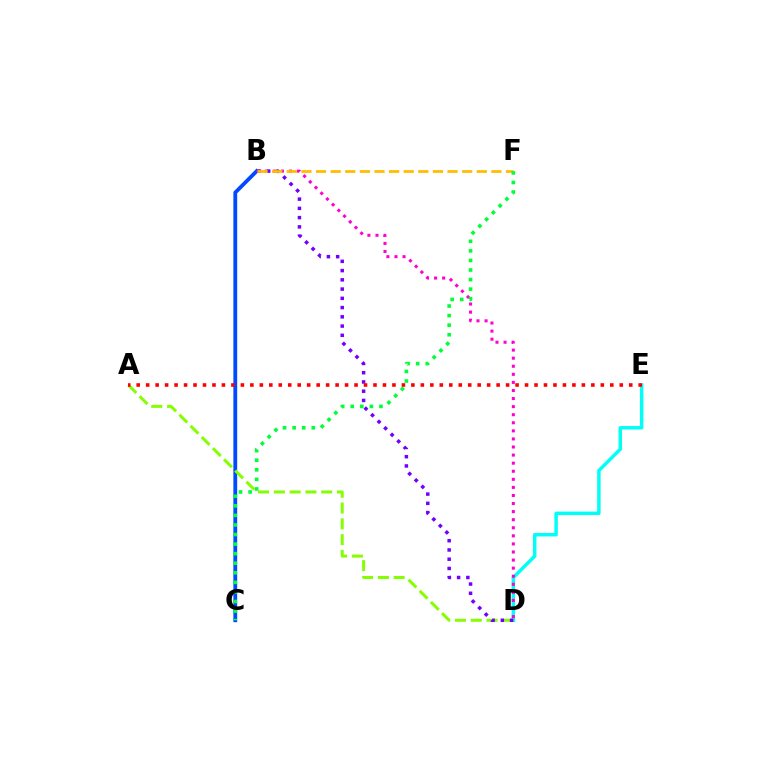{('D', 'E'): [{'color': '#00fff6', 'line_style': 'solid', 'thickness': 2.49}], ('B', 'C'): [{'color': '#004bff', 'line_style': 'solid', 'thickness': 2.75}], ('B', 'D'): [{'color': '#ff00cf', 'line_style': 'dotted', 'thickness': 2.19}, {'color': '#7200ff', 'line_style': 'dotted', 'thickness': 2.51}], ('A', 'D'): [{'color': '#84ff00', 'line_style': 'dashed', 'thickness': 2.15}], ('B', 'F'): [{'color': '#ffbd00', 'line_style': 'dashed', 'thickness': 1.99}], ('C', 'F'): [{'color': '#00ff39', 'line_style': 'dotted', 'thickness': 2.6}], ('A', 'E'): [{'color': '#ff0000', 'line_style': 'dotted', 'thickness': 2.57}]}